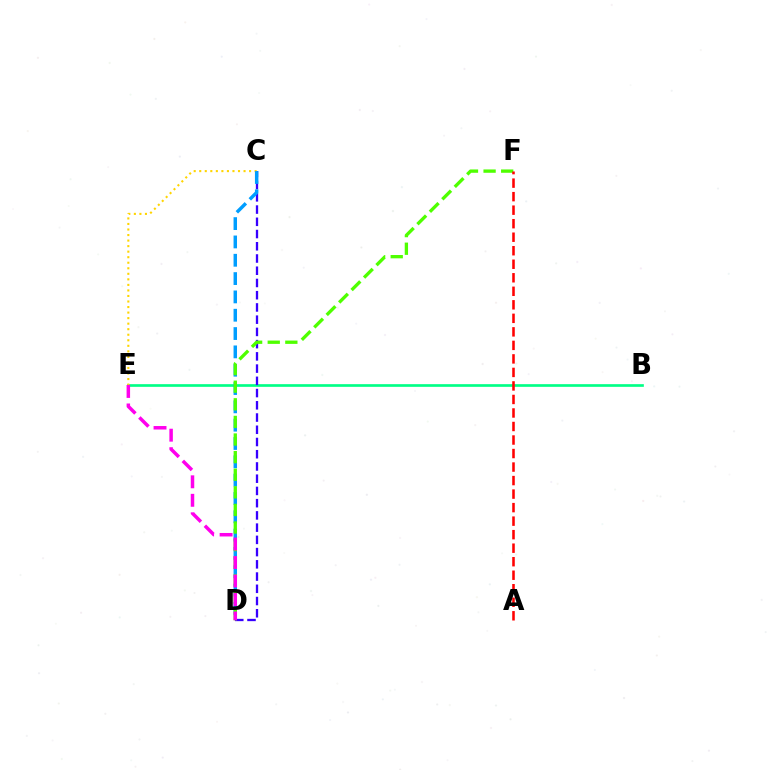{('B', 'E'): [{'color': '#00ff86', 'line_style': 'solid', 'thickness': 1.92}], ('C', 'D'): [{'color': '#3700ff', 'line_style': 'dashed', 'thickness': 1.66}, {'color': '#009eff', 'line_style': 'dashed', 'thickness': 2.49}], ('C', 'E'): [{'color': '#ffd500', 'line_style': 'dotted', 'thickness': 1.5}], ('D', 'F'): [{'color': '#4fff00', 'line_style': 'dashed', 'thickness': 2.39}], ('A', 'F'): [{'color': '#ff0000', 'line_style': 'dashed', 'thickness': 1.84}], ('D', 'E'): [{'color': '#ff00ed', 'line_style': 'dashed', 'thickness': 2.51}]}